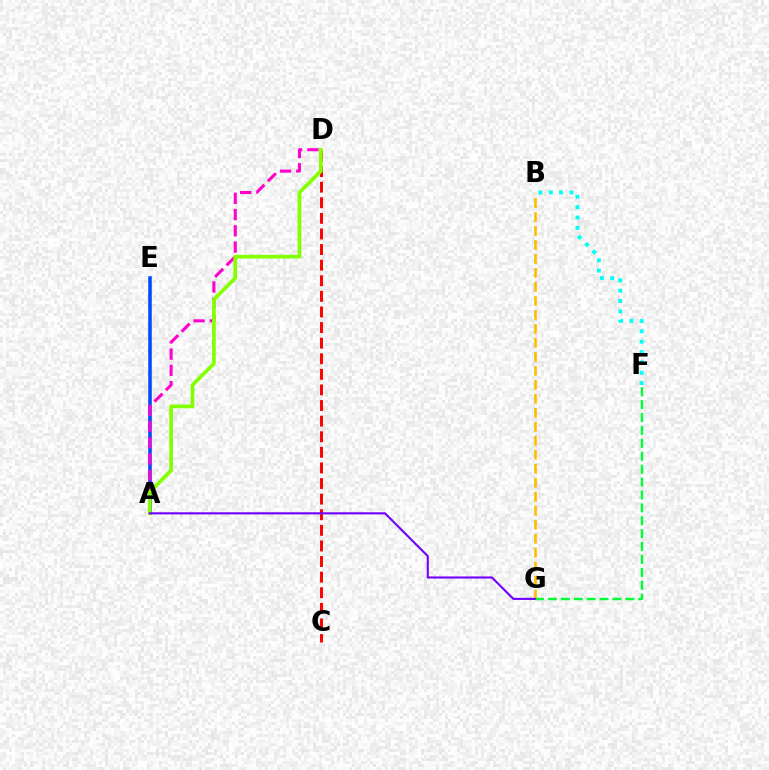{('B', 'G'): [{'color': '#ffbd00', 'line_style': 'dashed', 'thickness': 1.9}], ('C', 'D'): [{'color': '#ff0000', 'line_style': 'dashed', 'thickness': 2.12}], ('F', 'G'): [{'color': '#00ff39', 'line_style': 'dashed', 'thickness': 1.75}], ('B', 'F'): [{'color': '#00fff6', 'line_style': 'dotted', 'thickness': 2.81}], ('A', 'E'): [{'color': '#004bff', 'line_style': 'solid', 'thickness': 2.56}], ('A', 'D'): [{'color': '#ff00cf', 'line_style': 'dashed', 'thickness': 2.21}, {'color': '#84ff00', 'line_style': 'solid', 'thickness': 2.67}], ('A', 'G'): [{'color': '#7200ff', 'line_style': 'solid', 'thickness': 1.51}]}